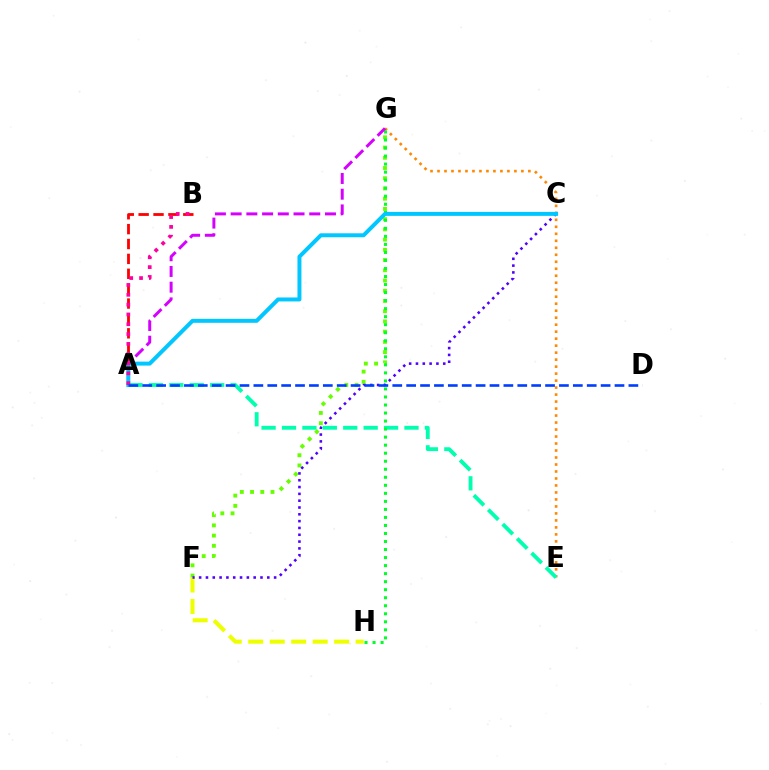{('F', 'G'): [{'color': '#66ff00', 'line_style': 'dotted', 'thickness': 2.78}], ('F', 'H'): [{'color': '#eeff00', 'line_style': 'dashed', 'thickness': 2.92}], ('A', 'B'): [{'color': '#ff0000', 'line_style': 'dashed', 'thickness': 2.02}, {'color': '#ff00a0', 'line_style': 'dotted', 'thickness': 2.67}], ('E', 'G'): [{'color': '#ff8800', 'line_style': 'dotted', 'thickness': 1.9}], ('C', 'F'): [{'color': '#4f00ff', 'line_style': 'dotted', 'thickness': 1.85}], ('A', 'E'): [{'color': '#00ffaf', 'line_style': 'dashed', 'thickness': 2.77}], ('G', 'H'): [{'color': '#00ff27', 'line_style': 'dotted', 'thickness': 2.18}], ('A', 'G'): [{'color': '#d600ff', 'line_style': 'dashed', 'thickness': 2.14}], ('A', 'C'): [{'color': '#00c7ff', 'line_style': 'solid', 'thickness': 2.85}], ('A', 'D'): [{'color': '#003fff', 'line_style': 'dashed', 'thickness': 1.89}]}